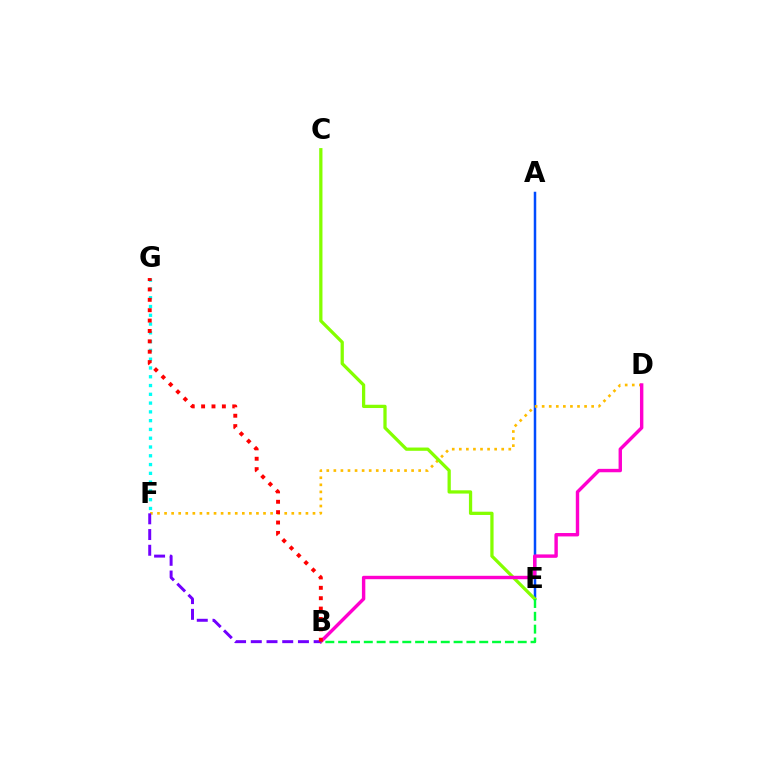{('A', 'E'): [{'color': '#004bff', 'line_style': 'solid', 'thickness': 1.8}], ('D', 'F'): [{'color': '#ffbd00', 'line_style': 'dotted', 'thickness': 1.92}], ('C', 'E'): [{'color': '#84ff00', 'line_style': 'solid', 'thickness': 2.35}], ('B', 'D'): [{'color': '#ff00cf', 'line_style': 'solid', 'thickness': 2.45}], ('F', 'G'): [{'color': '#00fff6', 'line_style': 'dotted', 'thickness': 2.39}], ('B', 'F'): [{'color': '#7200ff', 'line_style': 'dashed', 'thickness': 2.14}], ('B', 'E'): [{'color': '#00ff39', 'line_style': 'dashed', 'thickness': 1.74}], ('B', 'G'): [{'color': '#ff0000', 'line_style': 'dotted', 'thickness': 2.82}]}